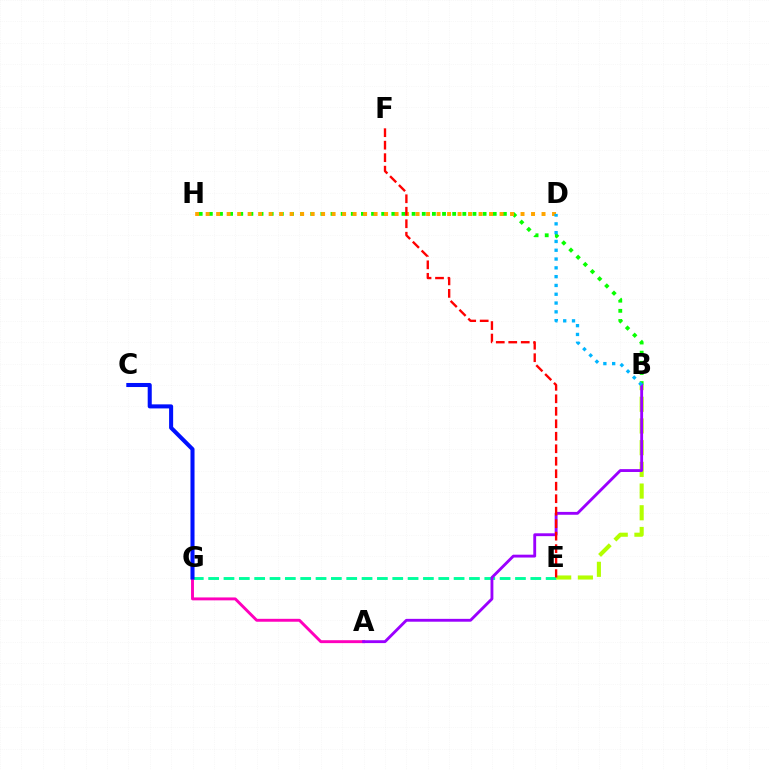{('E', 'G'): [{'color': '#00ff9d', 'line_style': 'dashed', 'thickness': 2.08}], ('B', 'E'): [{'color': '#b3ff00', 'line_style': 'dashed', 'thickness': 2.95}], ('A', 'G'): [{'color': '#ff00bd', 'line_style': 'solid', 'thickness': 2.1}], ('B', 'H'): [{'color': '#08ff00', 'line_style': 'dotted', 'thickness': 2.75}], ('A', 'B'): [{'color': '#9b00ff', 'line_style': 'solid', 'thickness': 2.06}], ('D', 'H'): [{'color': '#ffa500', 'line_style': 'dotted', 'thickness': 2.85}], ('C', 'G'): [{'color': '#0010ff', 'line_style': 'solid', 'thickness': 2.92}], ('E', 'F'): [{'color': '#ff0000', 'line_style': 'dashed', 'thickness': 1.7}], ('B', 'D'): [{'color': '#00b5ff', 'line_style': 'dotted', 'thickness': 2.39}]}